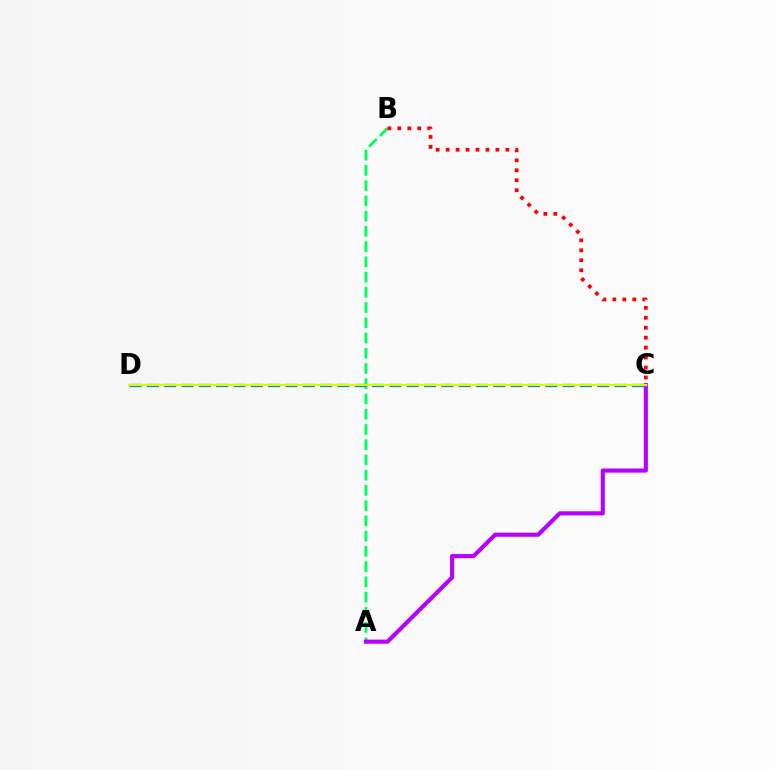{('A', 'B'): [{'color': '#00ff5c', 'line_style': 'dashed', 'thickness': 2.07}], ('B', 'C'): [{'color': '#ff0000', 'line_style': 'dotted', 'thickness': 2.7}], ('C', 'D'): [{'color': '#0074ff', 'line_style': 'dashed', 'thickness': 2.35}, {'color': '#d1ff00', 'line_style': 'solid', 'thickness': 1.61}], ('A', 'C'): [{'color': '#b900ff', 'line_style': 'solid', 'thickness': 2.97}]}